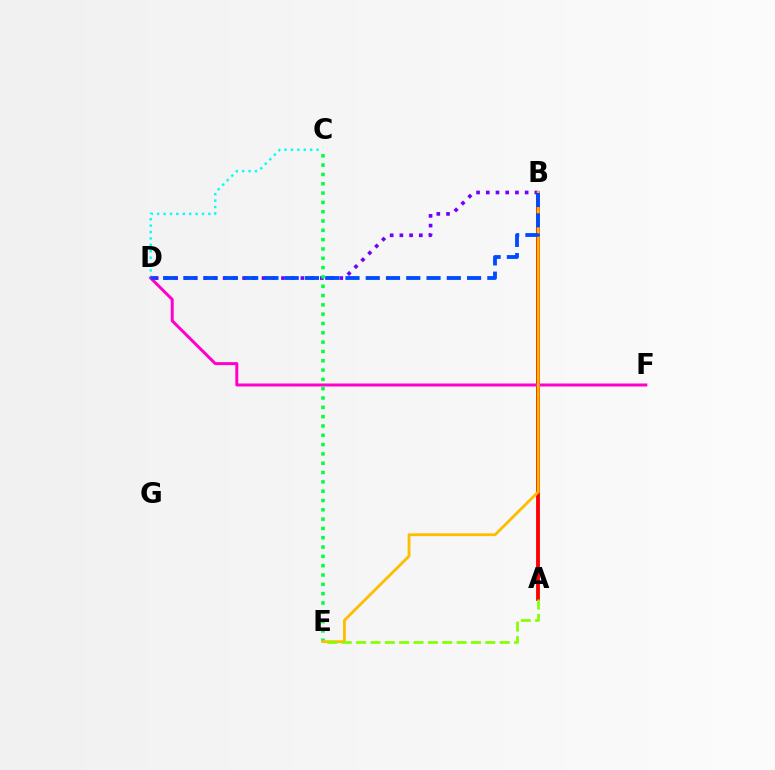{('A', 'B'): [{'color': '#ff0000', 'line_style': 'solid', 'thickness': 2.77}], ('B', 'D'): [{'color': '#7200ff', 'line_style': 'dotted', 'thickness': 2.64}, {'color': '#004bff', 'line_style': 'dashed', 'thickness': 2.75}], ('C', 'D'): [{'color': '#00fff6', 'line_style': 'dotted', 'thickness': 1.74}], ('D', 'F'): [{'color': '#ff00cf', 'line_style': 'solid', 'thickness': 2.16}], ('C', 'E'): [{'color': '#00ff39', 'line_style': 'dotted', 'thickness': 2.53}], ('B', 'E'): [{'color': '#ffbd00', 'line_style': 'solid', 'thickness': 2.03}], ('A', 'E'): [{'color': '#84ff00', 'line_style': 'dashed', 'thickness': 1.95}]}